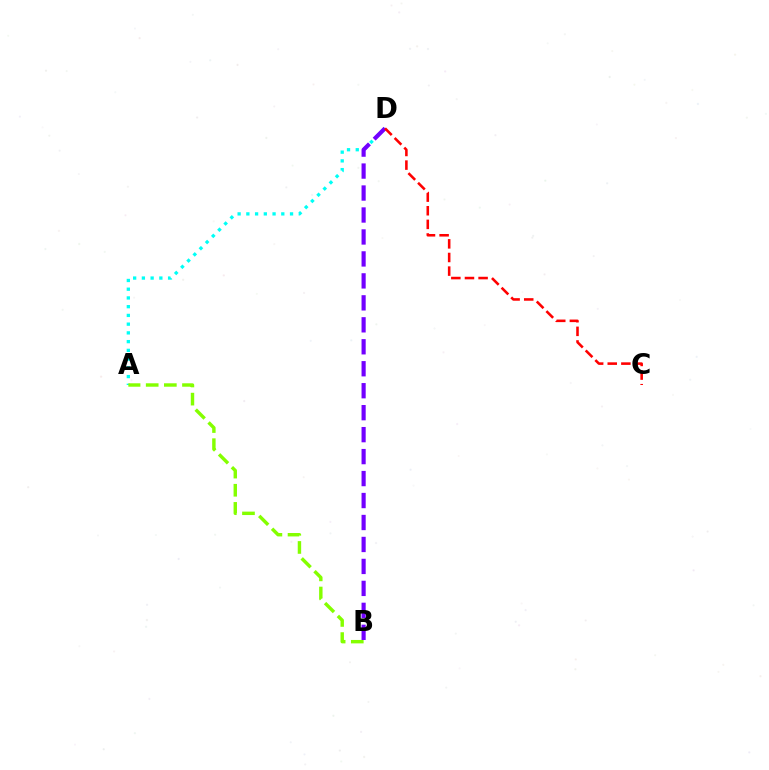{('A', 'D'): [{'color': '#00fff6', 'line_style': 'dotted', 'thickness': 2.37}], ('A', 'B'): [{'color': '#84ff00', 'line_style': 'dashed', 'thickness': 2.46}], ('B', 'D'): [{'color': '#7200ff', 'line_style': 'dashed', 'thickness': 2.98}], ('C', 'D'): [{'color': '#ff0000', 'line_style': 'dashed', 'thickness': 1.85}]}